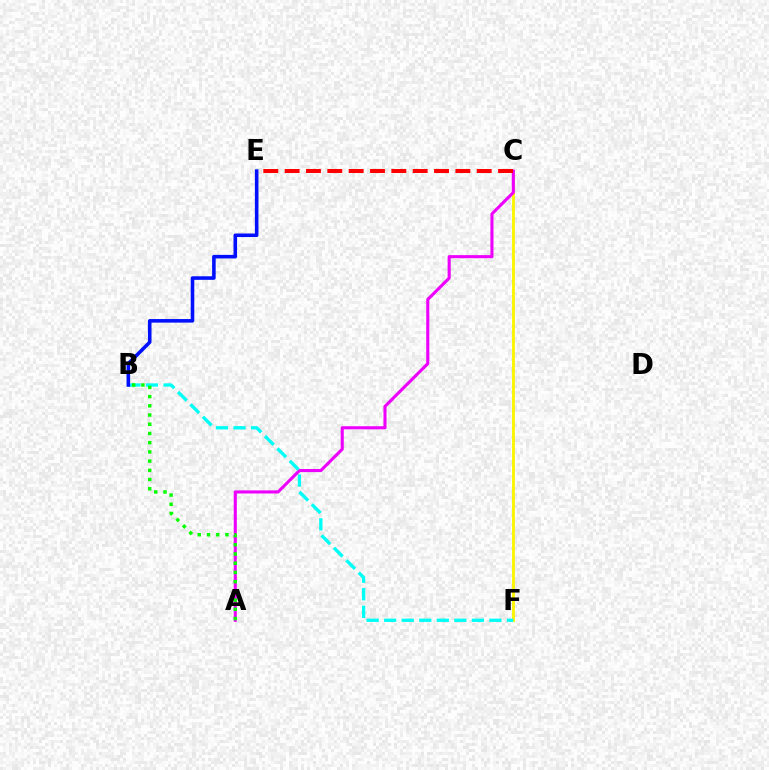{('C', 'F'): [{'color': '#fcf500', 'line_style': 'solid', 'thickness': 2.06}], ('A', 'C'): [{'color': '#ee00ff', 'line_style': 'solid', 'thickness': 2.23}], ('C', 'E'): [{'color': '#ff0000', 'line_style': 'dashed', 'thickness': 2.9}], ('B', 'F'): [{'color': '#00fff6', 'line_style': 'dashed', 'thickness': 2.38}], ('A', 'B'): [{'color': '#08ff00', 'line_style': 'dotted', 'thickness': 2.5}], ('B', 'E'): [{'color': '#0010ff', 'line_style': 'solid', 'thickness': 2.57}]}